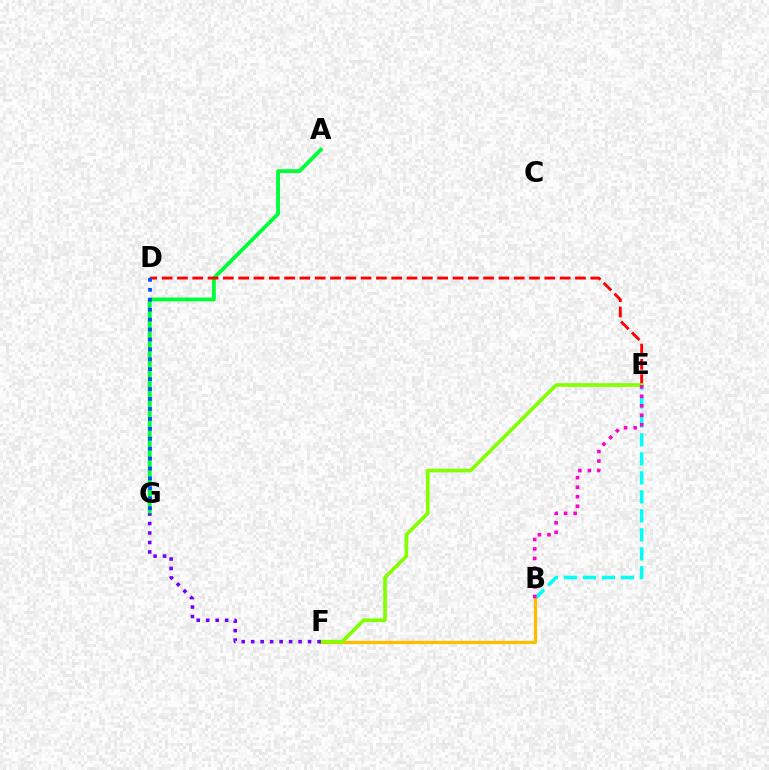{('A', 'G'): [{'color': '#00ff39', 'line_style': 'solid', 'thickness': 2.77}], ('B', 'E'): [{'color': '#00fff6', 'line_style': 'dashed', 'thickness': 2.58}, {'color': '#ff00cf', 'line_style': 'dotted', 'thickness': 2.58}], ('B', 'F'): [{'color': '#ffbd00', 'line_style': 'solid', 'thickness': 2.35}], ('D', 'E'): [{'color': '#ff0000', 'line_style': 'dashed', 'thickness': 2.08}], ('E', 'F'): [{'color': '#84ff00', 'line_style': 'solid', 'thickness': 2.63}], ('F', 'G'): [{'color': '#7200ff', 'line_style': 'dotted', 'thickness': 2.58}], ('D', 'G'): [{'color': '#004bff', 'line_style': 'dotted', 'thickness': 2.7}]}